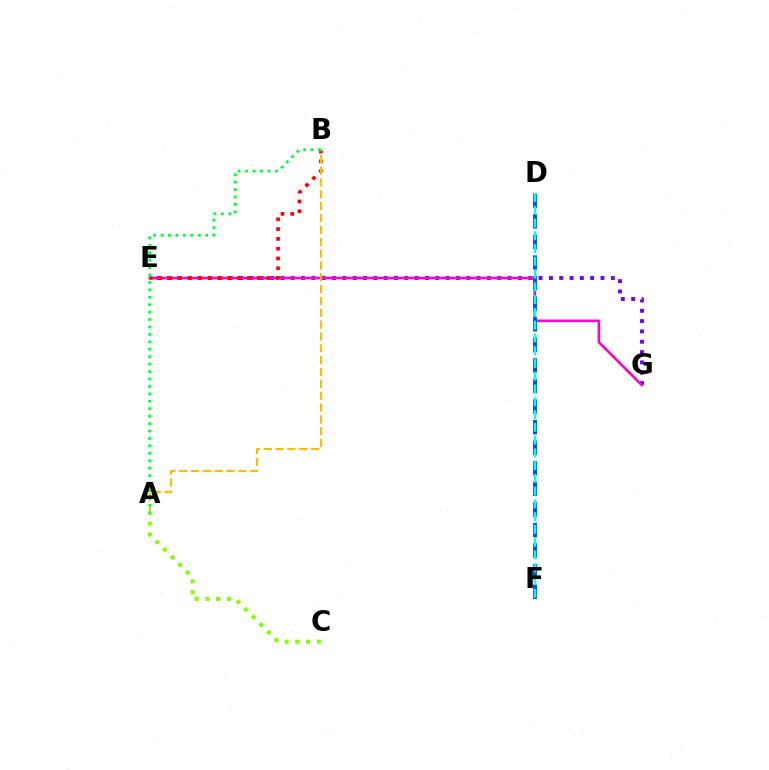{('E', 'G'): [{'color': '#7200ff', 'line_style': 'dotted', 'thickness': 2.81}, {'color': '#ff00cf', 'line_style': 'solid', 'thickness': 1.86}], ('D', 'F'): [{'color': '#004bff', 'line_style': 'dashed', 'thickness': 2.8}, {'color': '#00fff6', 'line_style': 'dashed', 'thickness': 1.73}], ('B', 'E'): [{'color': '#ff0000', 'line_style': 'dotted', 'thickness': 2.66}], ('A', 'C'): [{'color': '#84ff00', 'line_style': 'dotted', 'thickness': 2.93}], ('A', 'B'): [{'color': '#ffbd00', 'line_style': 'dashed', 'thickness': 1.61}, {'color': '#00ff39', 'line_style': 'dotted', 'thickness': 2.02}]}